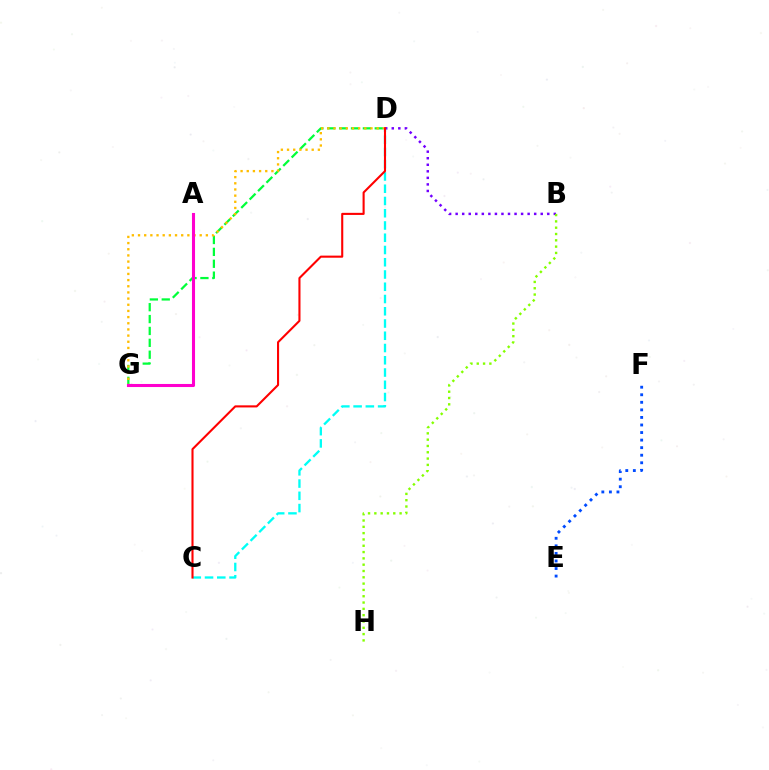{('D', 'G'): [{'color': '#00ff39', 'line_style': 'dashed', 'thickness': 1.61}, {'color': '#ffbd00', 'line_style': 'dotted', 'thickness': 1.68}], ('B', 'D'): [{'color': '#7200ff', 'line_style': 'dotted', 'thickness': 1.78}], ('A', 'G'): [{'color': '#ff00cf', 'line_style': 'solid', 'thickness': 2.21}], ('C', 'D'): [{'color': '#00fff6', 'line_style': 'dashed', 'thickness': 1.66}, {'color': '#ff0000', 'line_style': 'solid', 'thickness': 1.51}], ('B', 'H'): [{'color': '#84ff00', 'line_style': 'dotted', 'thickness': 1.71}], ('E', 'F'): [{'color': '#004bff', 'line_style': 'dotted', 'thickness': 2.05}]}